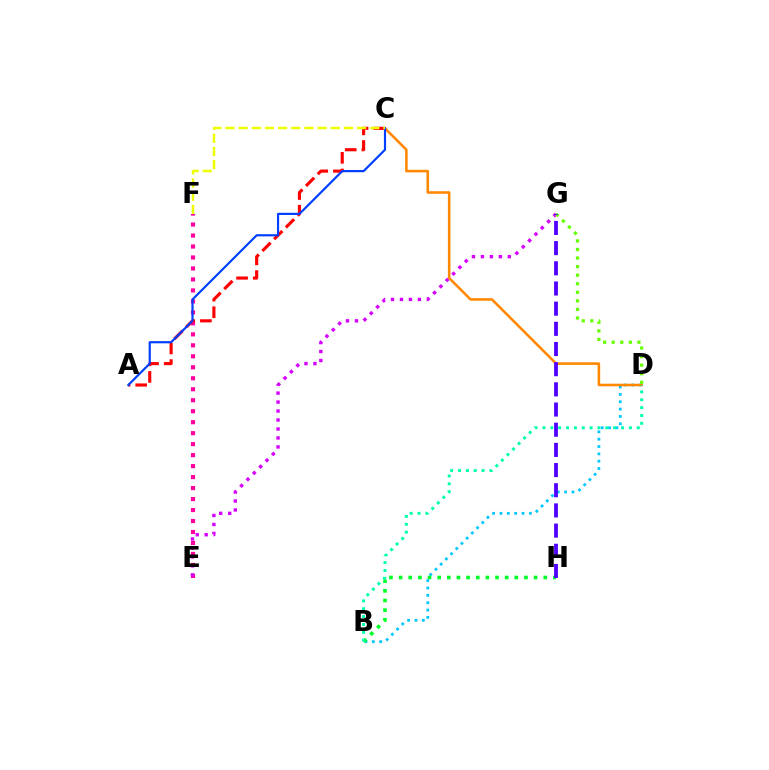{('E', 'F'): [{'color': '#ff00a0', 'line_style': 'dotted', 'thickness': 2.98}], ('B', 'D'): [{'color': '#00c7ff', 'line_style': 'dotted', 'thickness': 2.0}, {'color': '#00ffaf', 'line_style': 'dotted', 'thickness': 2.14}], ('E', 'G'): [{'color': '#d600ff', 'line_style': 'dotted', 'thickness': 2.44}], ('B', 'H'): [{'color': '#00ff27', 'line_style': 'dotted', 'thickness': 2.62}], ('C', 'D'): [{'color': '#ff8800', 'line_style': 'solid', 'thickness': 1.85}], ('D', 'G'): [{'color': '#66ff00', 'line_style': 'dotted', 'thickness': 2.33}], ('A', 'C'): [{'color': '#ff0000', 'line_style': 'dashed', 'thickness': 2.26}, {'color': '#003fff', 'line_style': 'solid', 'thickness': 1.57}], ('G', 'H'): [{'color': '#4f00ff', 'line_style': 'dashed', 'thickness': 2.74}], ('C', 'F'): [{'color': '#eeff00', 'line_style': 'dashed', 'thickness': 1.79}]}